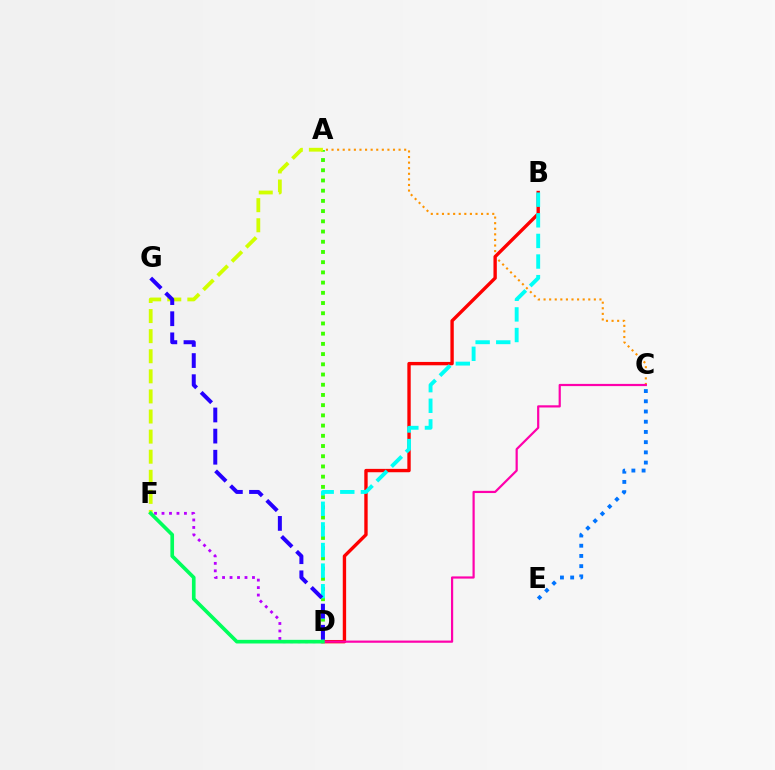{('A', 'D'): [{'color': '#3dff00', 'line_style': 'dotted', 'thickness': 2.77}], ('D', 'F'): [{'color': '#b900ff', 'line_style': 'dotted', 'thickness': 2.03}, {'color': '#00ff5c', 'line_style': 'solid', 'thickness': 2.63}], ('A', 'C'): [{'color': '#ff9400', 'line_style': 'dotted', 'thickness': 1.52}], ('B', 'D'): [{'color': '#ff0000', 'line_style': 'solid', 'thickness': 2.42}, {'color': '#00fff6', 'line_style': 'dashed', 'thickness': 2.8}], ('C', 'D'): [{'color': '#ff00ac', 'line_style': 'solid', 'thickness': 1.59}], ('A', 'F'): [{'color': '#d1ff00', 'line_style': 'dashed', 'thickness': 2.73}], ('D', 'G'): [{'color': '#2500ff', 'line_style': 'dashed', 'thickness': 2.87}], ('C', 'E'): [{'color': '#0074ff', 'line_style': 'dotted', 'thickness': 2.78}]}